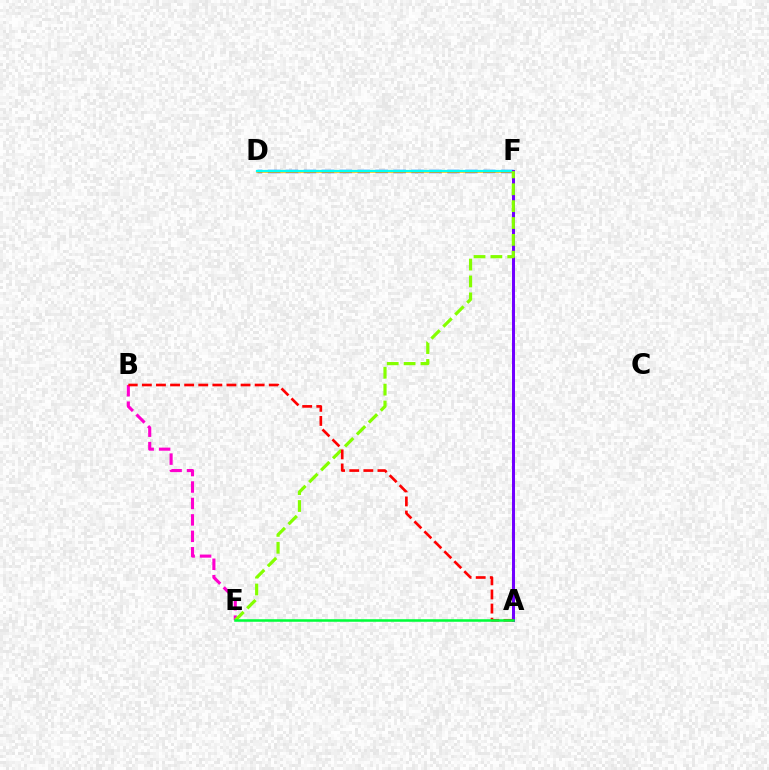{('D', 'F'): [{'color': '#004bff', 'line_style': 'dashed', 'thickness': 2.44}, {'color': '#ffbd00', 'line_style': 'solid', 'thickness': 1.83}, {'color': '#00fff6', 'line_style': 'solid', 'thickness': 1.59}], ('B', 'E'): [{'color': '#ff00cf', 'line_style': 'dashed', 'thickness': 2.23}], ('A', 'F'): [{'color': '#7200ff', 'line_style': 'solid', 'thickness': 2.17}], ('E', 'F'): [{'color': '#84ff00', 'line_style': 'dashed', 'thickness': 2.29}], ('A', 'B'): [{'color': '#ff0000', 'line_style': 'dashed', 'thickness': 1.92}], ('A', 'E'): [{'color': '#00ff39', 'line_style': 'solid', 'thickness': 1.83}]}